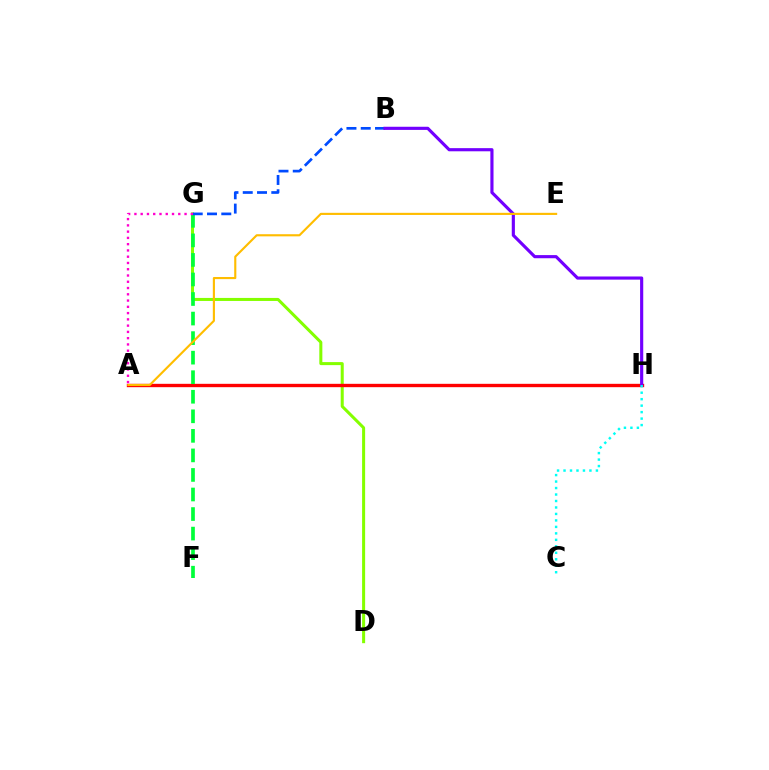{('D', 'G'): [{'color': '#84ff00', 'line_style': 'solid', 'thickness': 2.18}], ('A', 'H'): [{'color': '#ff0000', 'line_style': 'solid', 'thickness': 2.42}], ('F', 'G'): [{'color': '#00ff39', 'line_style': 'dashed', 'thickness': 2.66}], ('B', 'G'): [{'color': '#004bff', 'line_style': 'dashed', 'thickness': 1.94}], ('B', 'H'): [{'color': '#7200ff', 'line_style': 'solid', 'thickness': 2.26}], ('A', 'G'): [{'color': '#ff00cf', 'line_style': 'dotted', 'thickness': 1.7}], ('C', 'H'): [{'color': '#00fff6', 'line_style': 'dotted', 'thickness': 1.76}], ('A', 'E'): [{'color': '#ffbd00', 'line_style': 'solid', 'thickness': 1.54}]}